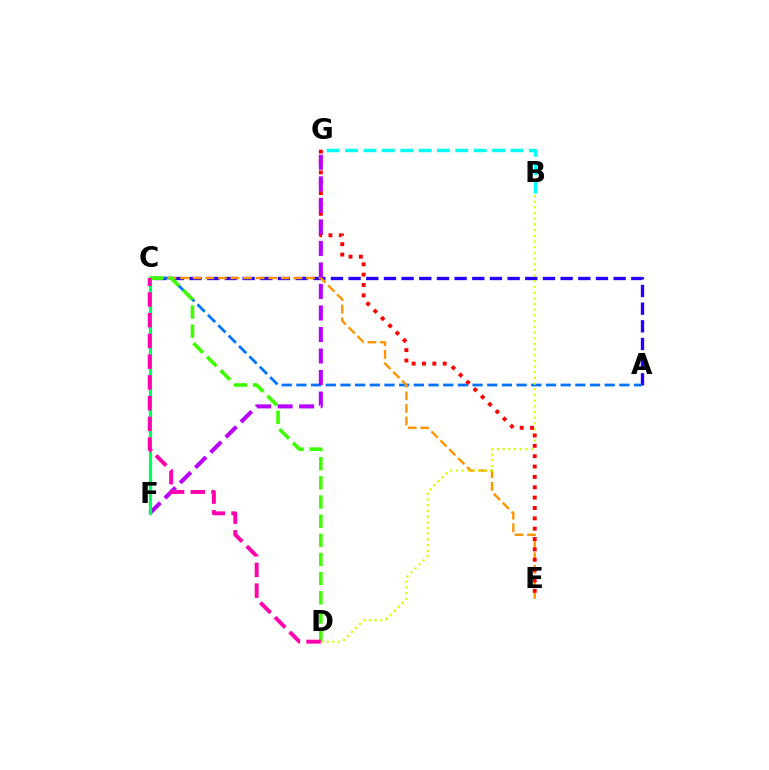{('A', 'C'): [{'color': '#2500ff', 'line_style': 'dashed', 'thickness': 2.4}, {'color': '#0074ff', 'line_style': 'dashed', 'thickness': 1.99}], ('B', 'G'): [{'color': '#00fff6', 'line_style': 'dashed', 'thickness': 2.5}], ('C', 'E'): [{'color': '#ff9400', 'line_style': 'dashed', 'thickness': 1.71}], ('B', 'D'): [{'color': '#d1ff00', 'line_style': 'dotted', 'thickness': 1.54}], ('E', 'G'): [{'color': '#ff0000', 'line_style': 'dotted', 'thickness': 2.81}], ('F', 'G'): [{'color': '#b900ff', 'line_style': 'dashed', 'thickness': 2.92}], ('C', 'F'): [{'color': '#00ff5c', 'line_style': 'solid', 'thickness': 2.34}], ('C', 'D'): [{'color': '#3dff00', 'line_style': 'dashed', 'thickness': 2.6}, {'color': '#ff00ac', 'line_style': 'dashed', 'thickness': 2.82}]}